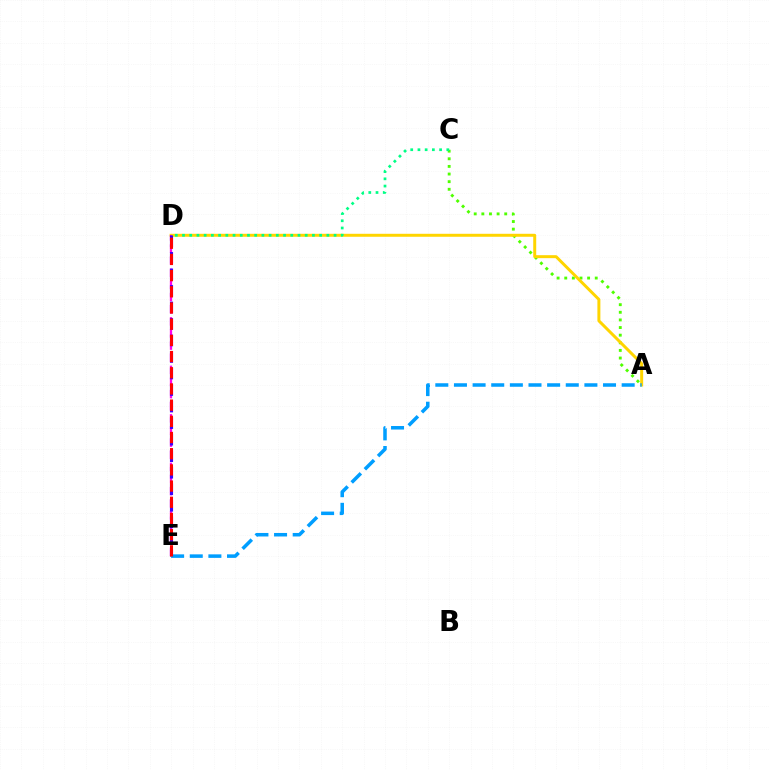{('A', 'C'): [{'color': '#4fff00', 'line_style': 'dotted', 'thickness': 2.07}], ('A', 'D'): [{'color': '#ffd500', 'line_style': 'solid', 'thickness': 2.15}], ('C', 'D'): [{'color': '#00ff86', 'line_style': 'dotted', 'thickness': 1.96}], ('D', 'E'): [{'color': '#ff00ed', 'line_style': 'dashed', 'thickness': 1.65}, {'color': '#3700ff', 'line_style': 'dashed', 'thickness': 2.25}, {'color': '#ff0000', 'line_style': 'dashed', 'thickness': 2.2}], ('A', 'E'): [{'color': '#009eff', 'line_style': 'dashed', 'thickness': 2.53}]}